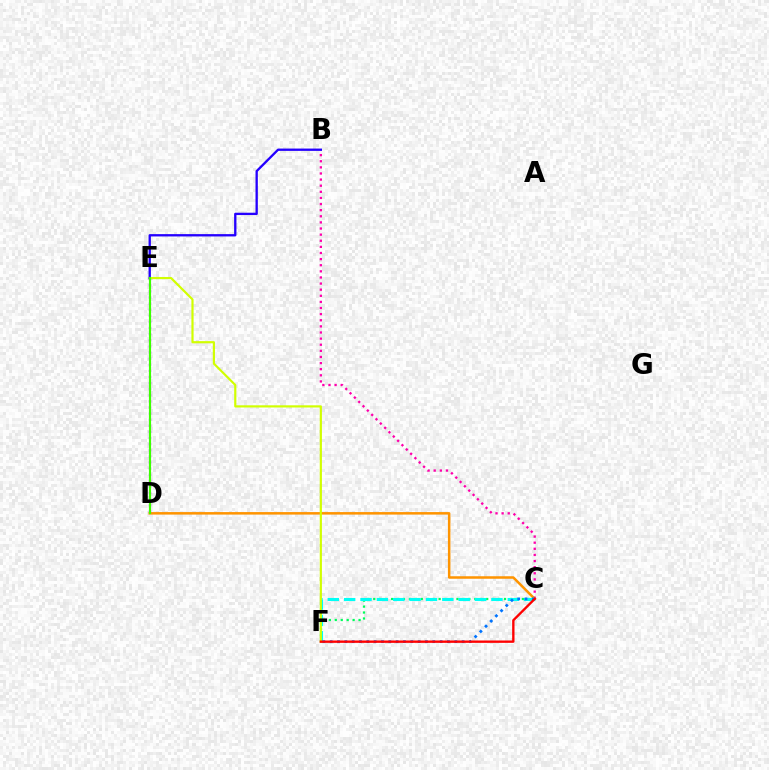{('B', 'C'): [{'color': '#ff00ac', 'line_style': 'dotted', 'thickness': 1.66}], ('D', 'E'): [{'color': '#b900ff', 'line_style': 'dotted', 'thickness': 1.66}, {'color': '#3dff00', 'line_style': 'solid', 'thickness': 1.55}], ('C', 'D'): [{'color': '#ff9400', 'line_style': 'solid', 'thickness': 1.81}], ('C', 'F'): [{'color': '#00ff5c', 'line_style': 'dotted', 'thickness': 1.62}, {'color': '#00fff6', 'line_style': 'dashed', 'thickness': 2.22}, {'color': '#0074ff', 'line_style': 'dotted', 'thickness': 1.99}, {'color': '#ff0000', 'line_style': 'solid', 'thickness': 1.7}], ('E', 'F'): [{'color': '#d1ff00', 'line_style': 'solid', 'thickness': 1.57}], ('B', 'E'): [{'color': '#2500ff', 'line_style': 'solid', 'thickness': 1.67}]}